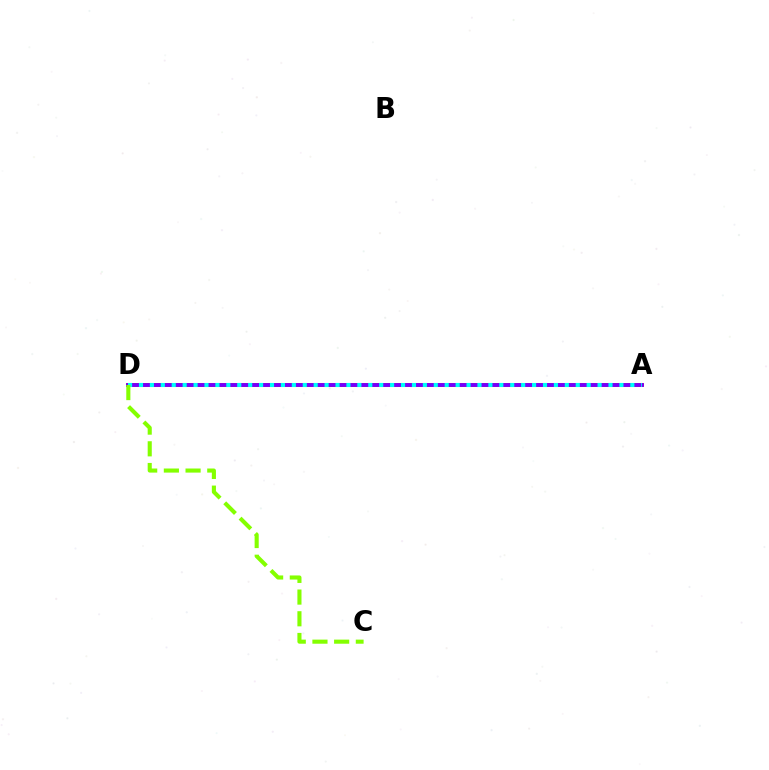{('A', 'D'): [{'color': '#ff0000', 'line_style': 'solid', 'thickness': 2.65}, {'color': '#7200ff', 'line_style': 'solid', 'thickness': 2.69}, {'color': '#00fff6', 'line_style': 'dotted', 'thickness': 2.97}], ('C', 'D'): [{'color': '#84ff00', 'line_style': 'dashed', 'thickness': 2.95}]}